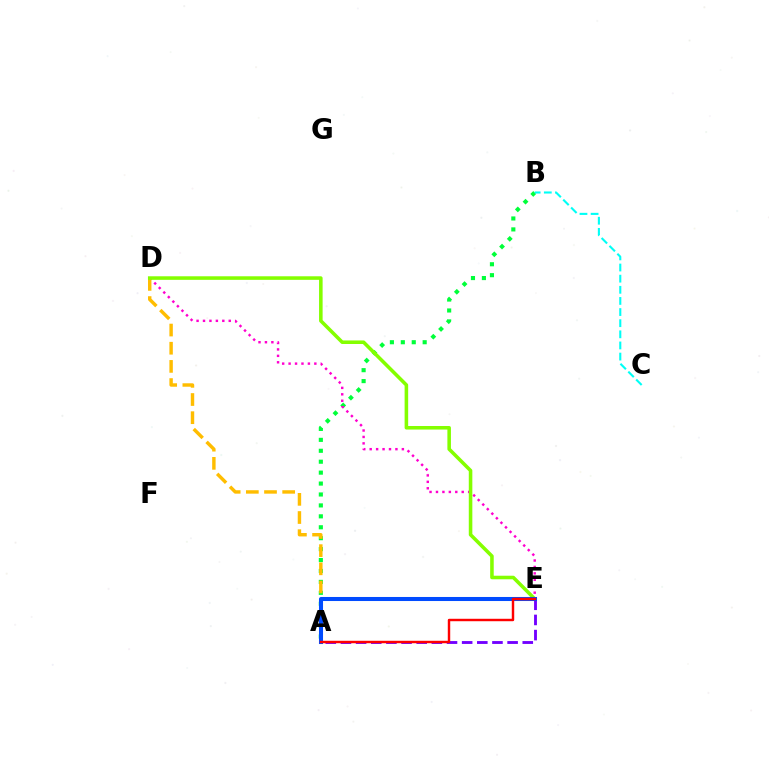{('A', 'B'): [{'color': '#00ff39', 'line_style': 'dotted', 'thickness': 2.97}], ('D', 'E'): [{'color': '#ff00cf', 'line_style': 'dotted', 'thickness': 1.75}, {'color': '#84ff00', 'line_style': 'solid', 'thickness': 2.56}], ('A', 'D'): [{'color': '#ffbd00', 'line_style': 'dashed', 'thickness': 2.47}], ('B', 'C'): [{'color': '#00fff6', 'line_style': 'dashed', 'thickness': 1.51}], ('A', 'E'): [{'color': '#7200ff', 'line_style': 'dashed', 'thickness': 2.06}, {'color': '#004bff', 'line_style': 'solid', 'thickness': 2.92}, {'color': '#ff0000', 'line_style': 'solid', 'thickness': 1.75}]}